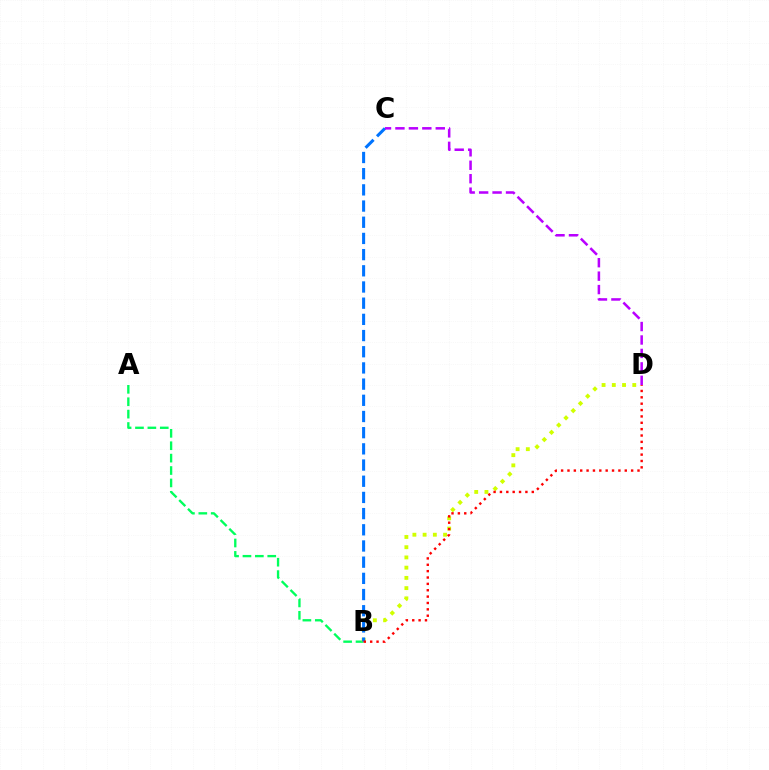{('A', 'B'): [{'color': '#00ff5c', 'line_style': 'dashed', 'thickness': 1.68}], ('B', 'D'): [{'color': '#d1ff00', 'line_style': 'dotted', 'thickness': 2.78}, {'color': '#ff0000', 'line_style': 'dotted', 'thickness': 1.73}], ('B', 'C'): [{'color': '#0074ff', 'line_style': 'dashed', 'thickness': 2.2}], ('C', 'D'): [{'color': '#b900ff', 'line_style': 'dashed', 'thickness': 1.83}]}